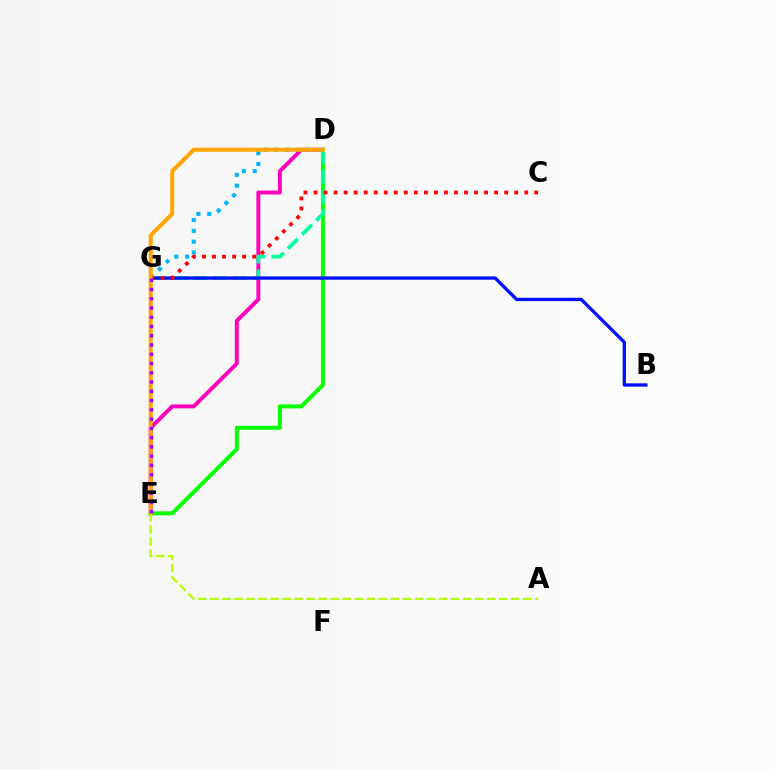{('D', 'E'): [{'color': '#ff00bd', 'line_style': 'solid', 'thickness': 2.82}, {'color': '#08ff00', 'line_style': 'solid', 'thickness': 2.89}, {'color': '#ffa500', 'line_style': 'solid', 'thickness': 2.9}], ('D', 'G'): [{'color': '#00ff9d', 'line_style': 'dashed', 'thickness': 2.7}, {'color': '#00b5ff', 'line_style': 'dotted', 'thickness': 2.94}], ('B', 'G'): [{'color': '#0010ff', 'line_style': 'solid', 'thickness': 2.39}], ('C', 'G'): [{'color': '#ff0000', 'line_style': 'dotted', 'thickness': 2.73}], ('A', 'E'): [{'color': '#b3ff00', 'line_style': 'dashed', 'thickness': 1.64}], ('E', 'G'): [{'color': '#9b00ff', 'line_style': 'dotted', 'thickness': 2.52}]}